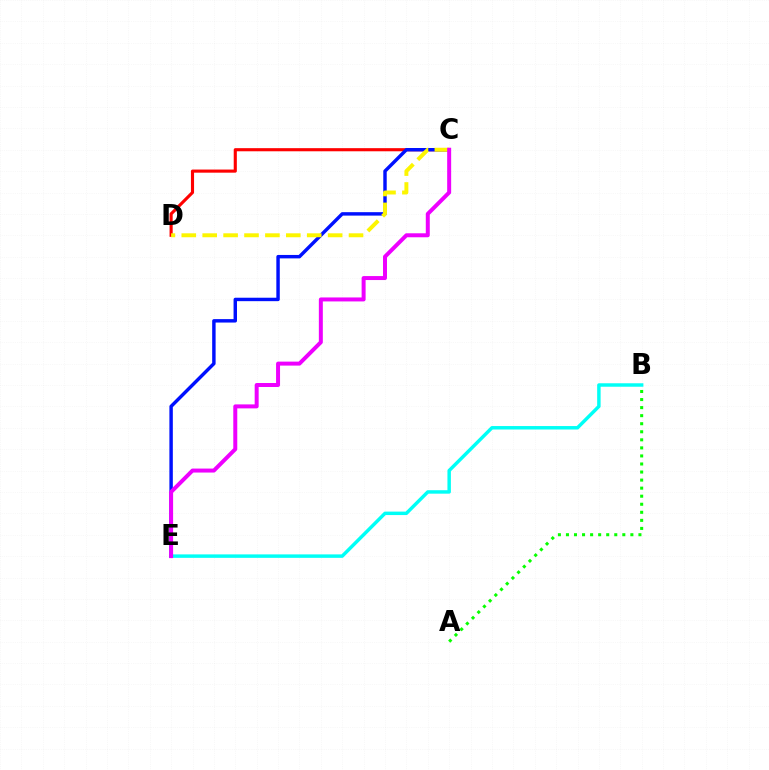{('B', 'E'): [{'color': '#00fff6', 'line_style': 'solid', 'thickness': 2.49}], ('C', 'D'): [{'color': '#ff0000', 'line_style': 'solid', 'thickness': 2.25}, {'color': '#fcf500', 'line_style': 'dashed', 'thickness': 2.84}], ('A', 'B'): [{'color': '#08ff00', 'line_style': 'dotted', 'thickness': 2.19}], ('C', 'E'): [{'color': '#0010ff', 'line_style': 'solid', 'thickness': 2.48}, {'color': '#ee00ff', 'line_style': 'solid', 'thickness': 2.87}]}